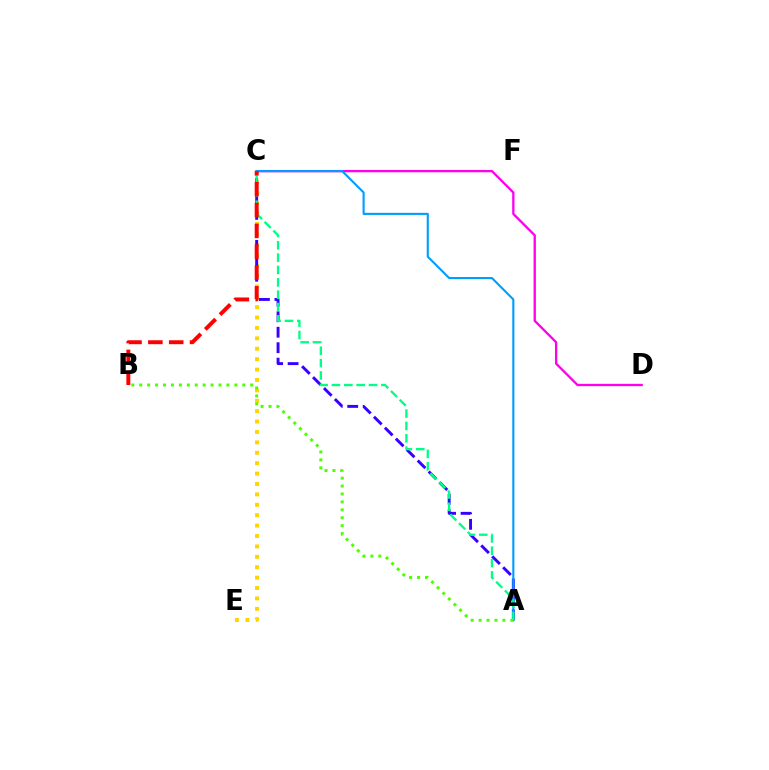{('C', 'D'): [{'color': '#ff00ed', 'line_style': 'solid', 'thickness': 1.66}], ('C', 'E'): [{'color': '#ffd500', 'line_style': 'dotted', 'thickness': 2.83}], ('A', 'C'): [{'color': '#3700ff', 'line_style': 'dashed', 'thickness': 2.1}, {'color': '#009eff', 'line_style': 'solid', 'thickness': 1.53}, {'color': '#00ff86', 'line_style': 'dashed', 'thickness': 1.68}], ('B', 'C'): [{'color': '#ff0000', 'line_style': 'dashed', 'thickness': 2.83}], ('A', 'B'): [{'color': '#4fff00', 'line_style': 'dotted', 'thickness': 2.15}]}